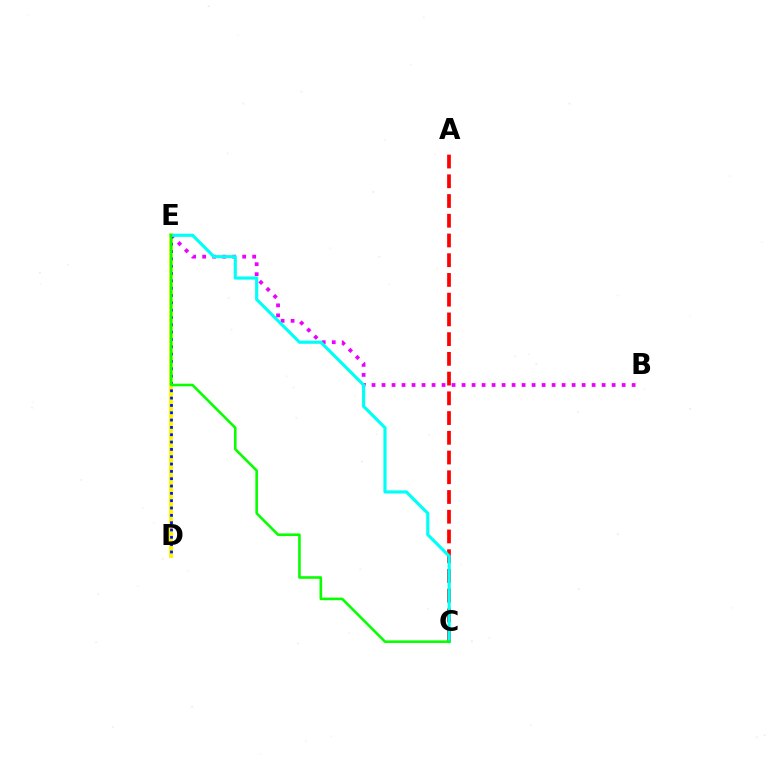{('D', 'E'): [{'color': '#fcf500', 'line_style': 'solid', 'thickness': 2.85}, {'color': '#0010ff', 'line_style': 'dotted', 'thickness': 1.99}], ('A', 'C'): [{'color': '#ff0000', 'line_style': 'dashed', 'thickness': 2.68}], ('B', 'E'): [{'color': '#ee00ff', 'line_style': 'dotted', 'thickness': 2.72}], ('C', 'E'): [{'color': '#00fff6', 'line_style': 'solid', 'thickness': 2.27}, {'color': '#08ff00', 'line_style': 'solid', 'thickness': 1.88}]}